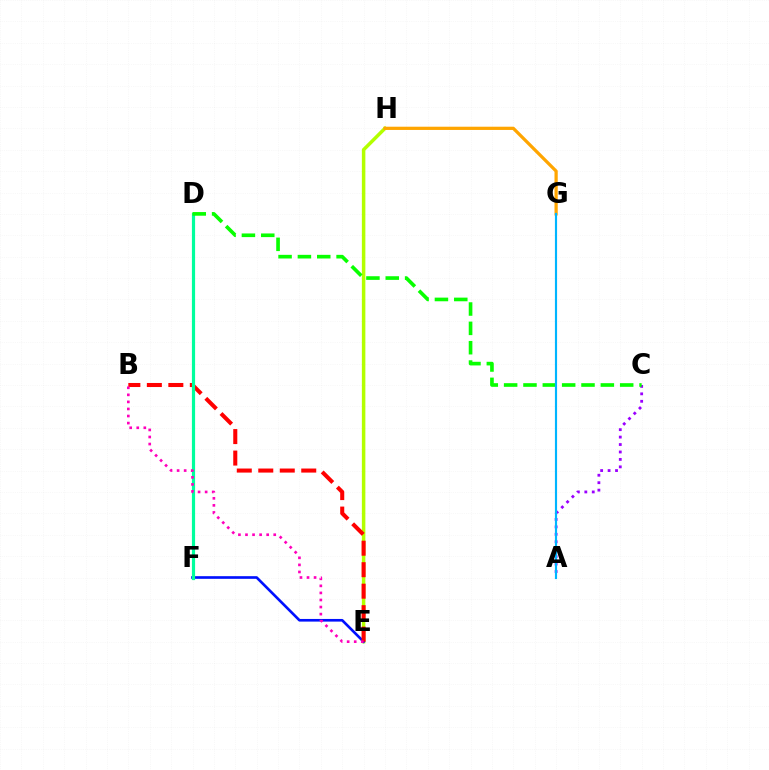{('E', 'H'): [{'color': '#b3ff00', 'line_style': 'solid', 'thickness': 2.52}], ('E', 'F'): [{'color': '#0010ff', 'line_style': 'solid', 'thickness': 1.9}], ('A', 'C'): [{'color': '#9b00ff', 'line_style': 'dotted', 'thickness': 2.02}], ('B', 'E'): [{'color': '#ff0000', 'line_style': 'dashed', 'thickness': 2.92}, {'color': '#ff00bd', 'line_style': 'dotted', 'thickness': 1.92}], ('D', 'F'): [{'color': '#00ff9d', 'line_style': 'solid', 'thickness': 2.29}], ('C', 'D'): [{'color': '#08ff00', 'line_style': 'dashed', 'thickness': 2.63}], ('G', 'H'): [{'color': '#ffa500', 'line_style': 'solid', 'thickness': 2.33}], ('A', 'G'): [{'color': '#00b5ff', 'line_style': 'solid', 'thickness': 1.55}]}